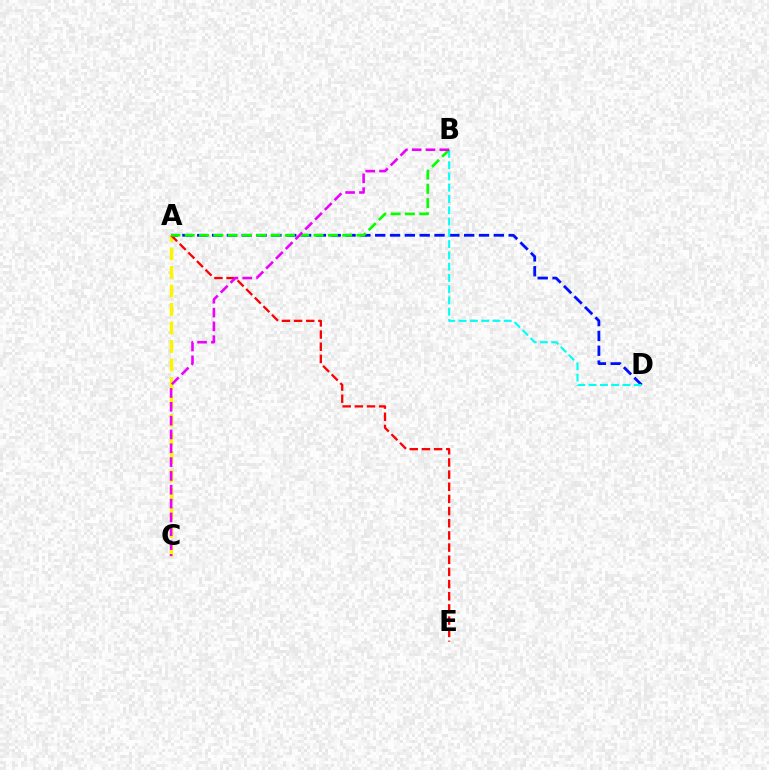{('A', 'D'): [{'color': '#0010ff', 'line_style': 'dashed', 'thickness': 2.01}], ('B', 'D'): [{'color': '#00fff6', 'line_style': 'dashed', 'thickness': 1.53}], ('A', 'C'): [{'color': '#fcf500', 'line_style': 'dashed', 'thickness': 2.51}], ('A', 'E'): [{'color': '#ff0000', 'line_style': 'dashed', 'thickness': 1.65}], ('A', 'B'): [{'color': '#08ff00', 'line_style': 'dashed', 'thickness': 1.94}], ('B', 'C'): [{'color': '#ee00ff', 'line_style': 'dashed', 'thickness': 1.88}]}